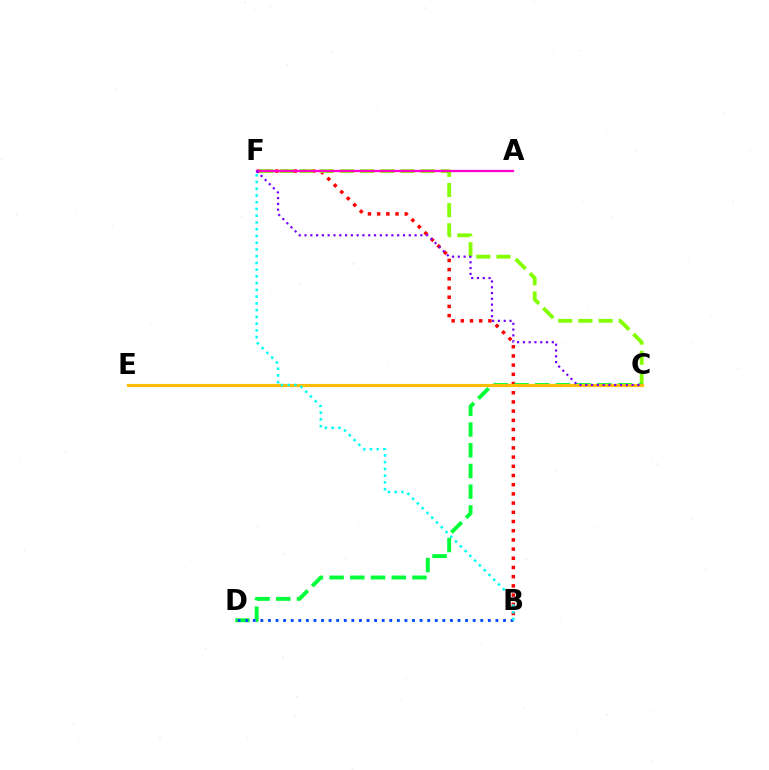{('B', 'F'): [{'color': '#ff0000', 'line_style': 'dotted', 'thickness': 2.5}, {'color': '#00fff6', 'line_style': 'dotted', 'thickness': 1.83}], ('C', 'F'): [{'color': '#84ff00', 'line_style': 'dashed', 'thickness': 2.74}, {'color': '#7200ff', 'line_style': 'dotted', 'thickness': 1.57}], ('A', 'F'): [{'color': '#ff00cf', 'line_style': 'solid', 'thickness': 1.65}], ('C', 'D'): [{'color': '#00ff39', 'line_style': 'dashed', 'thickness': 2.82}], ('C', 'E'): [{'color': '#ffbd00', 'line_style': 'solid', 'thickness': 2.25}], ('B', 'D'): [{'color': '#004bff', 'line_style': 'dotted', 'thickness': 2.06}]}